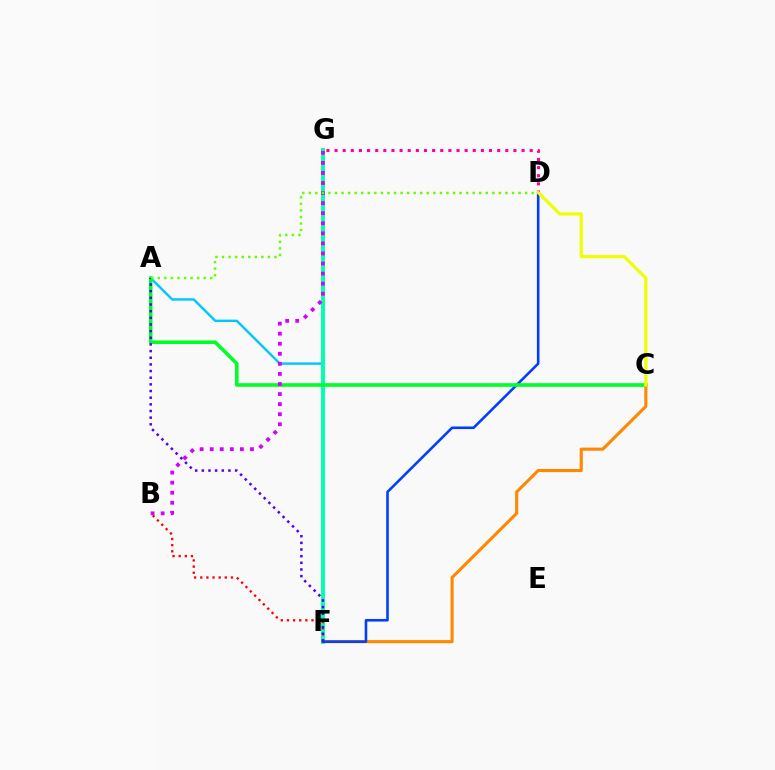{('D', 'G'): [{'color': '#ff00a0', 'line_style': 'dotted', 'thickness': 2.21}], ('C', 'F'): [{'color': '#ff8800', 'line_style': 'solid', 'thickness': 2.24}], ('A', 'C'): [{'color': '#00c7ff', 'line_style': 'solid', 'thickness': 1.74}, {'color': '#00ff27', 'line_style': 'solid', 'thickness': 2.58}], ('F', 'G'): [{'color': '#00ffaf', 'line_style': 'solid', 'thickness': 2.82}], ('D', 'F'): [{'color': '#003fff', 'line_style': 'solid', 'thickness': 1.86}], ('B', 'F'): [{'color': '#ff0000', 'line_style': 'dotted', 'thickness': 1.67}], ('C', 'D'): [{'color': '#eeff00', 'line_style': 'solid', 'thickness': 2.31}], ('B', 'G'): [{'color': '#d600ff', 'line_style': 'dotted', 'thickness': 2.73}], ('A', 'F'): [{'color': '#4f00ff', 'line_style': 'dotted', 'thickness': 1.81}], ('A', 'D'): [{'color': '#66ff00', 'line_style': 'dotted', 'thickness': 1.78}]}